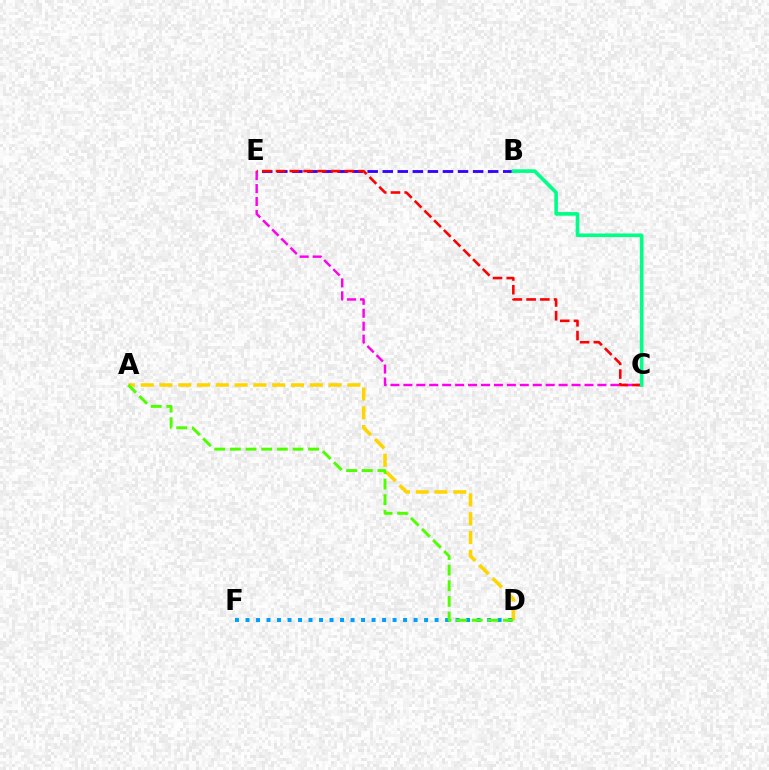{('A', 'D'): [{'color': '#ffd500', 'line_style': 'dashed', 'thickness': 2.55}, {'color': '#4fff00', 'line_style': 'dashed', 'thickness': 2.12}], ('B', 'E'): [{'color': '#3700ff', 'line_style': 'dashed', 'thickness': 2.05}], ('C', 'E'): [{'color': '#ff00ed', 'line_style': 'dashed', 'thickness': 1.76}, {'color': '#ff0000', 'line_style': 'dashed', 'thickness': 1.87}], ('D', 'F'): [{'color': '#009eff', 'line_style': 'dotted', 'thickness': 2.85}], ('B', 'C'): [{'color': '#00ff86', 'line_style': 'solid', 'thickness': 2.61}]}